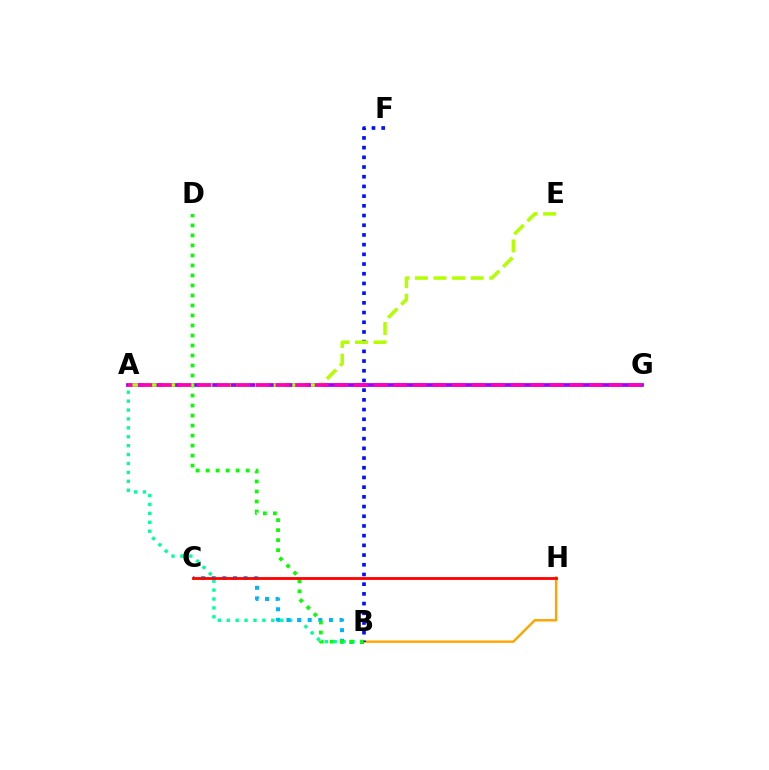{('A', 'G'): [{'color': '#9b00ff', 'line_style': 'solid', 'thickness': 2.67}, {'color': '#ff00bd', 'line_style': 'dashed', 'thickness': 2.66}], ('A', 'B'): [{'color': '#00ff9d', 'line_style': 'dotted', 'thickness': 2.42}], ('B', 'H'): [{'color': '#ffa500', 'line_style': 'solid', 'thickness': 1.75}], ('B', 'C'): [{'color': '#00b5ff', 'line_style': 'dotted', 'thickness': 2.88}], ('B', 'F'): [{'color': '#0010ff', 'line_style': 'dotted', 'thickness': 2.64}], ('B', 'D'): [{'color': '#08ff00', 'line_style': 'dotted', 'thickness': 2.72}], ('C', 'H'): [{'color': '#ff0000', 'line_style': 'solid', 'thickness': 2.01}], ('A', 'E'): [{'color': '#b3ff00', 'line_style': 'dashed', 'thickness': 2.53}]}